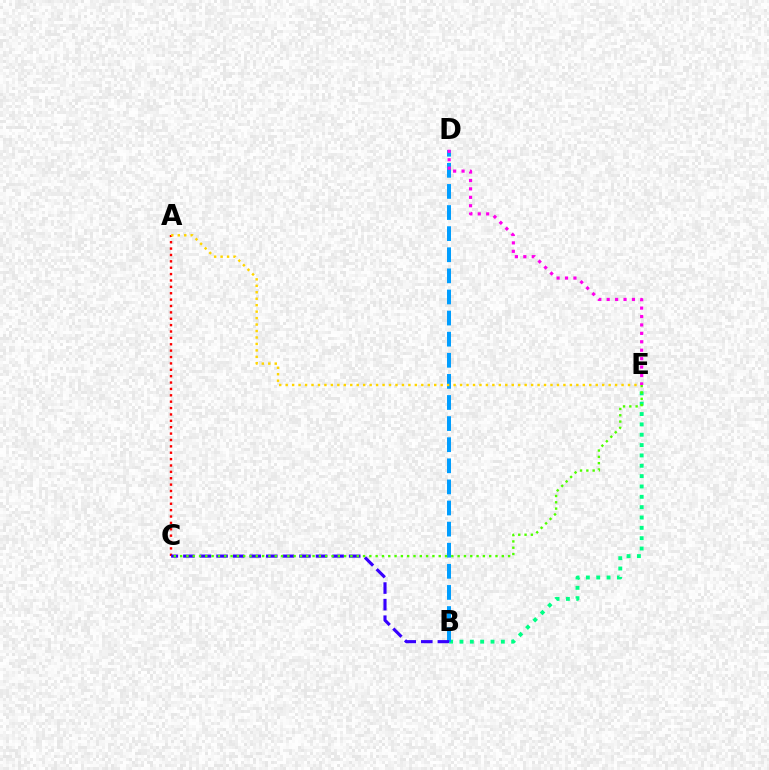{('B', 'E'): [{'color': '#00ff86', 'line_style': 'dotted', 'thickness': 2.81}], ('B', 'D'): [{'color': '#009eff', 'line_style': 'dashed', 'thickness': 2.87}], ('A', 'C'): [{'color': '#ff0000', 'line_style': 'dotted', 'thickness': 1.73}], ('B', 'C'): [{'color': '#3700ff', 'line_style': 'dashed', 'thickness': 2.25}], ('A', 'E'): [{'color': '#ffd500', 'line_style': 'dotted', 'thickness': 1.76}], ('C', 'E'): [{'color': '#4fff00', 'line_style': 'dotted', 'thickness': 1.71}], ('D', 'E'): [{'color': '#ff00ed', 'line_style': 'dotted', 'thickness': 2.29}]}